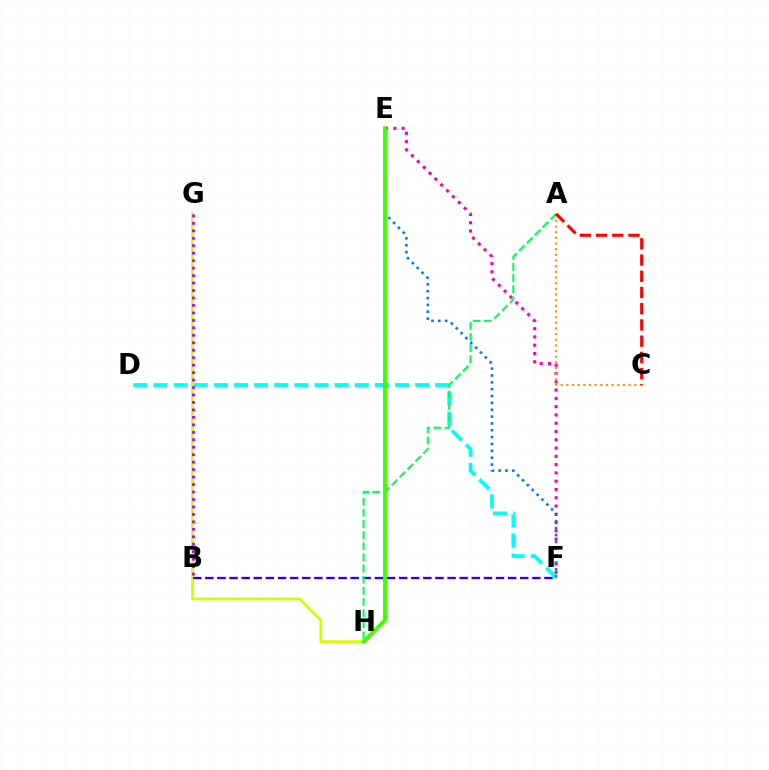{('D', 'F'): [{'color': '#00fff6', 'line_style': 'dashed', 'thickness': 2.73}], ('G', 'H'): [{'color': '#d1ff00', 'line_style': 'solid', 'thickness': 2.02}], ('E', 'F'): [{'color': '#ff00ac', 'line_style': 'dotted', 'thickness': 2.25}, {'color': '#0074ff', 'line_style': 'dotted', 'thickness': 1.86}], ('A', 'C'): [{'color': '#ff9400', 'line_style': 'dotted', 'thickness': 1.54}, {'color': '#ff0000', 'line_style': 'dashed', 'thickness': 2.2}], ('B', 'F'): [{'color': '#2500ff', 'line_style': 'dashed', 'thickness': 1.65}], ('A', 'H'): [{'color': '#00ff5c', 'line_style': 'dashed', 'thickness': 1.51}], ('E', 'H'): [{'color': '#3dff00', 'line_style': 'solid', 'thickness': 2.82}], ('B', 'G'): [{'color': '#b900ff', 'line_style': 'dotted', 'thickness': 2.03}]}